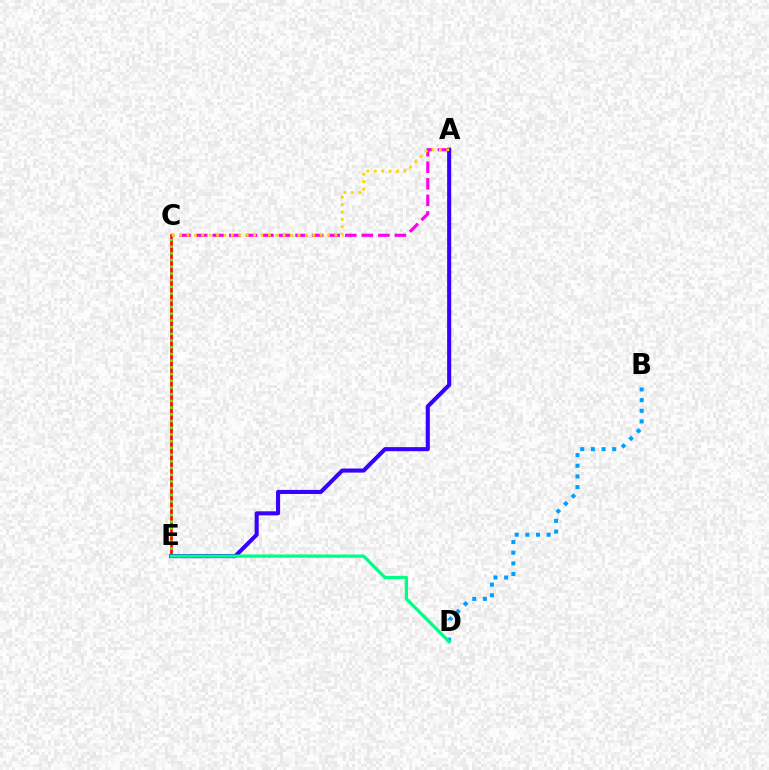{('C', 'E'): [{'color': '#ff0000', 'line_style': 'solid', 'thickness': 1.9}, {'color': '#4fff00', 'line_style': 'dotted', 'thickness': 1.82}], ('A', 'C'): [{'color': '#ff00ed', 'line_style': 'dashed', 'thickness': 2.25}, {'color': '#ffd500', 'line_style': 'dotted', 'thickness': 2.01}], ('A', 'E'): [{'color': '#3700ff', 'line_style': 'solid', 'thickness': 2.93}], ('B', 'D'): [{'color': '#009eff', 'line_style': 'dotted', 'thickness': 2.9}], ('D', 'E'): [{'color': '#00ff86', 'line_style': 'solid', 'thickness': 2.37}]}